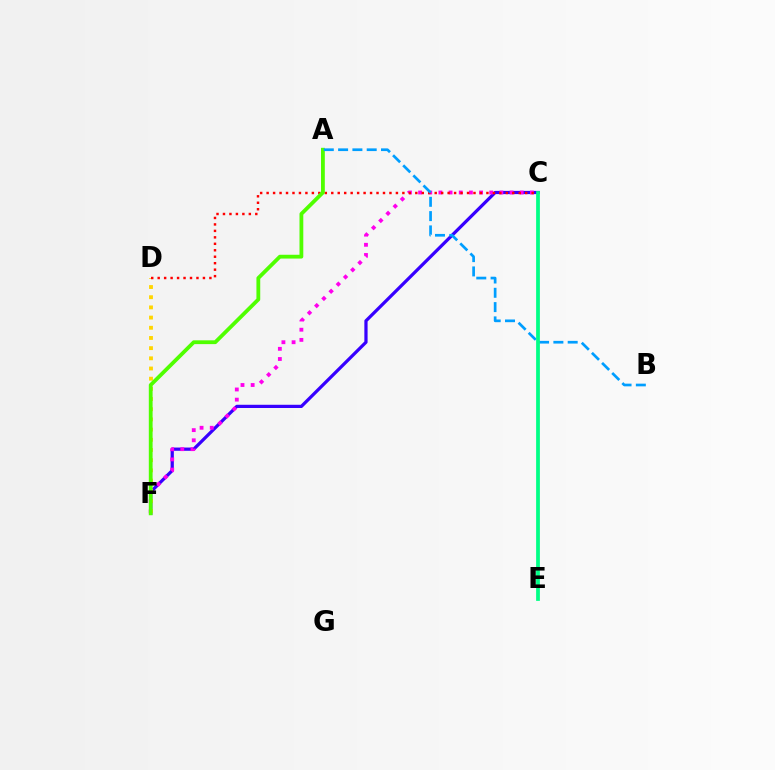{('C', 'F'): [{'color': '#3700ff', 'line_style': 'solid', 'thickness': 2.33}, {'color': '#ff00ed', 'line_style': 'dotted', 'thickness': 2.76}], ('D', 'F'): [{'color': '#ffd500', 'line_style': 'dotted', 'thickness': 2.77}], ('C', 'D'): [{'color': '#ff0000', 'line_style': 'dotted', 'thickness': 1.76}], ('A', 'F'): [{'color': '#4fff00', 'line_style': 'solid', 'thickness': 2.74}], ('A', 'B'): [{'color': '#009eff', 'line_style': 'dashed', 'thickness': 1.94}], ('C', 'E'): [{'color': '#00ff86', 'line_style': 'solid', 'thickness': 2.7}]}